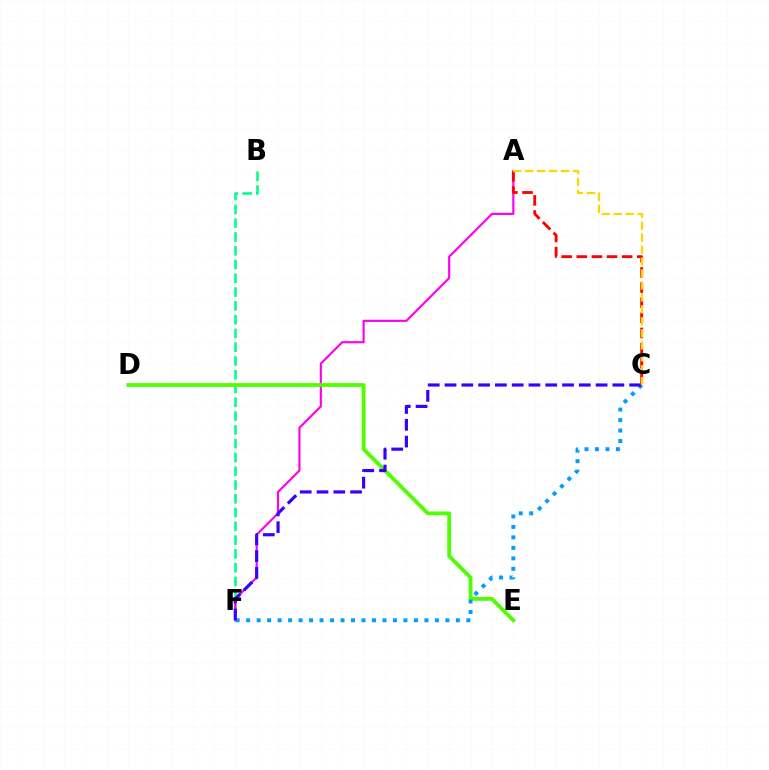{('B', 'F'): [{'color': '#00ff86', 'line_style': 'dashed', 'thickness': 1.87}], ('A', 'F'): [{'color': '#ff00ed', 'line_style': 'solid', 'thickness': 1.55}], ('D', 'E'): [{'color': '#4fff00', 'line_style': 'solid', 'thickness': 2.74}], ('C', 'F'): [{'color': '#009eff', 'line_style': 'dotted', 'thickness': 2.85}, {'color': '#3700ff', 'line_style': 'dashed', 'thickness': 2.28}], ('A', 'C'): [{'color': '#ff0000', 'line_style': 'dashed', 'thickness': 2.06}, {'color': '#ffd500', 'line_style': 'dashed', 'thickness': 1.63}]}